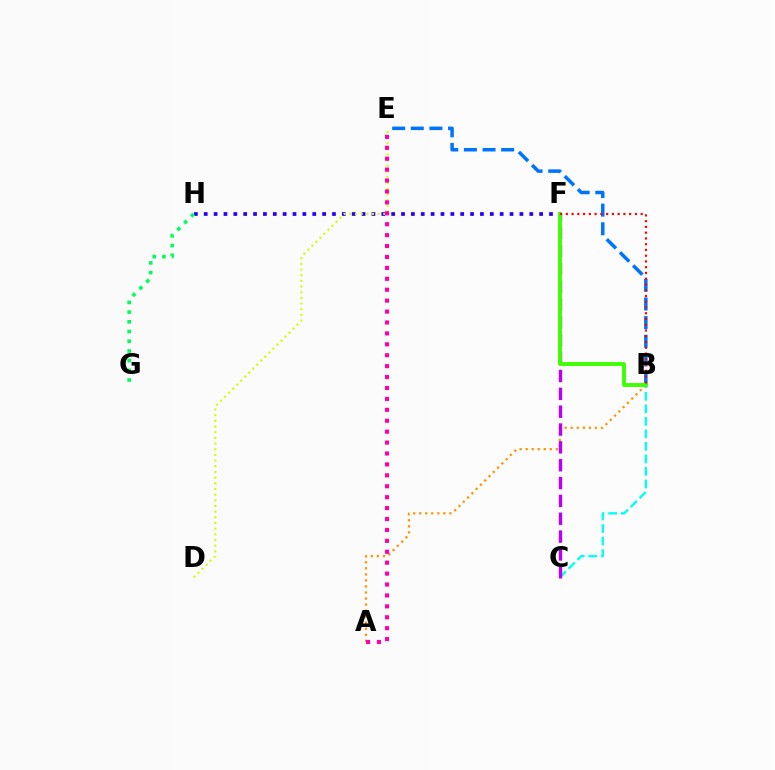{('B', 'C'): [{'color': '#00fff6', 'line_style': 'dashed', 'thickness': 1.7}], ('B', 'E'): [{'color': '#0074ff', 'line_style': 'dashed', 'thickness': 2.53}], ('A', 'B'): [{'color': '#ff9400', 'line_style': 'dotted', 'thickness': 1.64}], ('C', 'F'): [{'color': '#b900ff', 'line_style': 'dashed', 'thickness': 2.42}], ('F', 'H'): [{'color': '#2500ff', 'line_style': 'dotted', 'thickness': 2.68}], ('G', 'H'): [{'color': '#00ff5c', 'line_style': 'dotted', 'thickness': 2.64}], ('B', 'F'): [{'color': '#3dff00', 'line_style': 'solid', 'thickness': 2.78}, {'color': '#ff0000', 'line_style': 'dotted', 'thickness': 1.56}], ('D', 'E'): [{'color': '#d1ff00', 'line_style': 'dotted', 'thickness': 1.54}], ('A', 'E'): [{'color': '#ff00ac', 'line_style': 'dotted', 'thickness': 2.97}]}